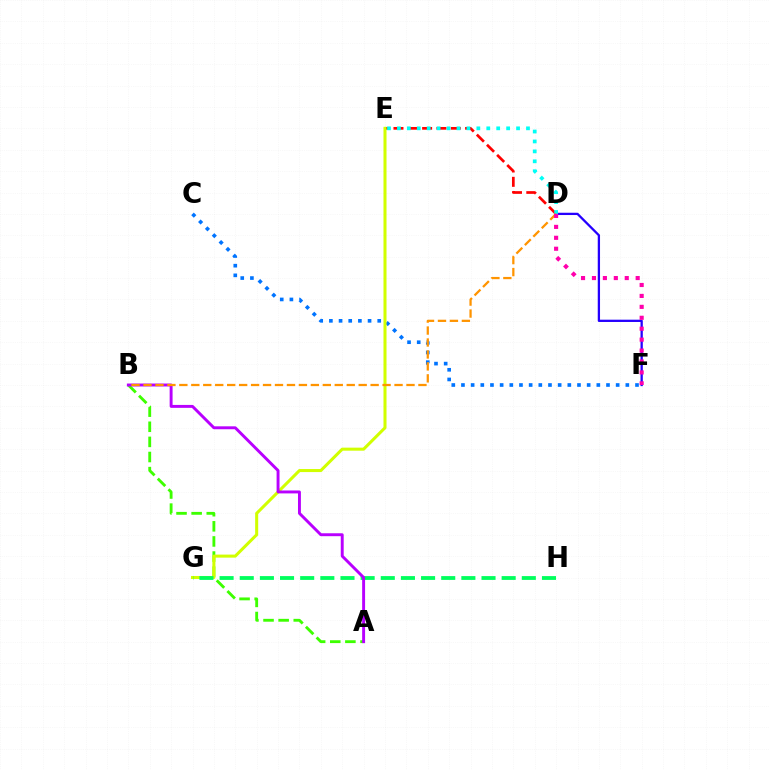{('C', 'F'): [{'color': '#0074ff', 'line_style': 'dotted', 'thickness': 2.63}], ('A', 'B'): [{'color': '#3dff00', 'line_style': 'dashed', 'thickness': 2.05}, {'color': '#b900ff', 'line_style': 'solid', 'thickness': 2.1}], ('D', 'F'): [{'color': '#2500ff', 'line_style': 'solid', 'thickness': 1.64}, {'color': '#ff00ac', 'line_style': 'dotted', 'thickness': 2.97}], ('D', 'E'): [{'color': '#ff0000', 'line_style': 'dashed', 'thickness': 1.95}, {'color': '#00fff6', 'line_style': 'dotted', 'thickness': 2.7}], ('E', 'G'): [{'color': '#d1ff00', 'line_style': 'solid', 'thickness': 2.19}], ('G', 'H'): [{'color': '#00ff5c', 'line_style': 'dashed', 'thickness': 2.74}], ('B', 'D'): [{'color': '#ff9400', 'line_style': 'dashed', 'thickness': 1.62}]}